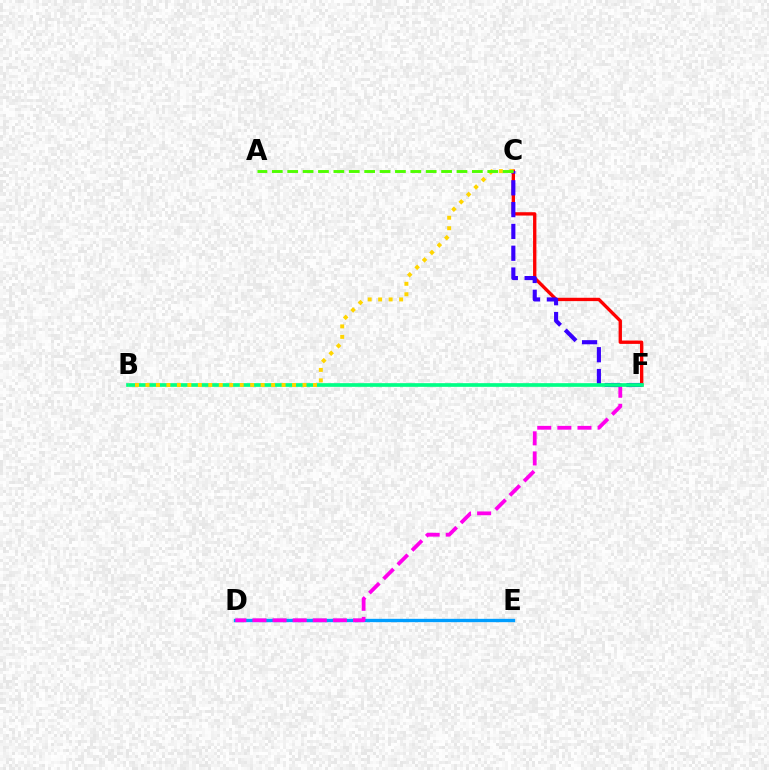{('C', 'F'): [{'color': '#ff0000', 'line_style': 'solid', 'thickness': 2.4}, {'color': '#3700ff', 'line_style': 'dashed', 'thickness': 2.96}], ('D', 'E'): [{'color': '#009eff', 'line_style': 'solid', 'thickness': 2.41}], ('D', 'F'): [{'color': '#ff00ed', 'line_style': 'dashed', 'thickness': 2.73}], ('B', 'F'): [{'color': '#00ff86', 'line_style': 'solid', 'thickness': 2.65}], ('B', 'C'): [{'color': '#ffd500', 'line_style': 'dotted', 'thickness': 2.84}], ('A', 'C'): [{'color': '#4fff00', 'line_style': 'dashed', 'thickness': 2.09}]}